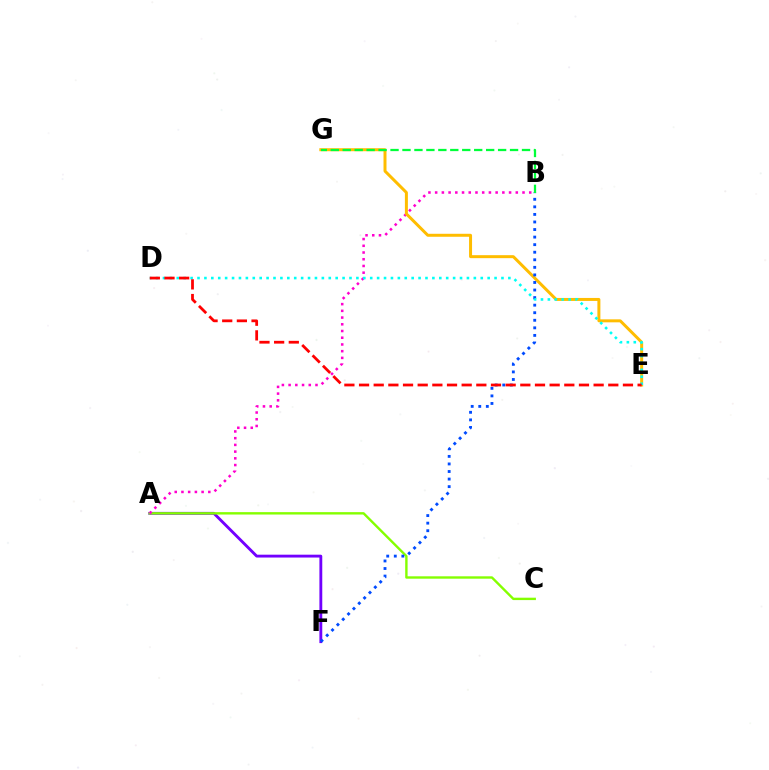{('A', 'F'): [{'color': '#7200ff', 'line_style': 'solid', 'thickness': 2.06}], ('A', 'C'): [{'color': '#84ff00', 'line_style': 'solid', 'thickness': 1.72}], ('A', 'B'): [{'color': '#ff00cf', 'line_style': 'dotted', 'thickness': 1.83}], ('E', 'G'): [{'color': '#ffbd00', 'line_style': 'solid', 'thickness': 2.15}], ('B', 'F'): [{'color': '#004bff', 'line_style': 'dotted', 'thickness': 2.05}], ('B', 'G'): [{'color': '#00ff39', 'line_style': 'dashed', 'thickness': 1.62}], ('D', 'E'): [{'color': '#00fff6', 'line_style': 'dotted', 'thickness': 1.88}, {'color': '#ff0000', 'line_style': 'dashed', 'thickness': 1.99}]}